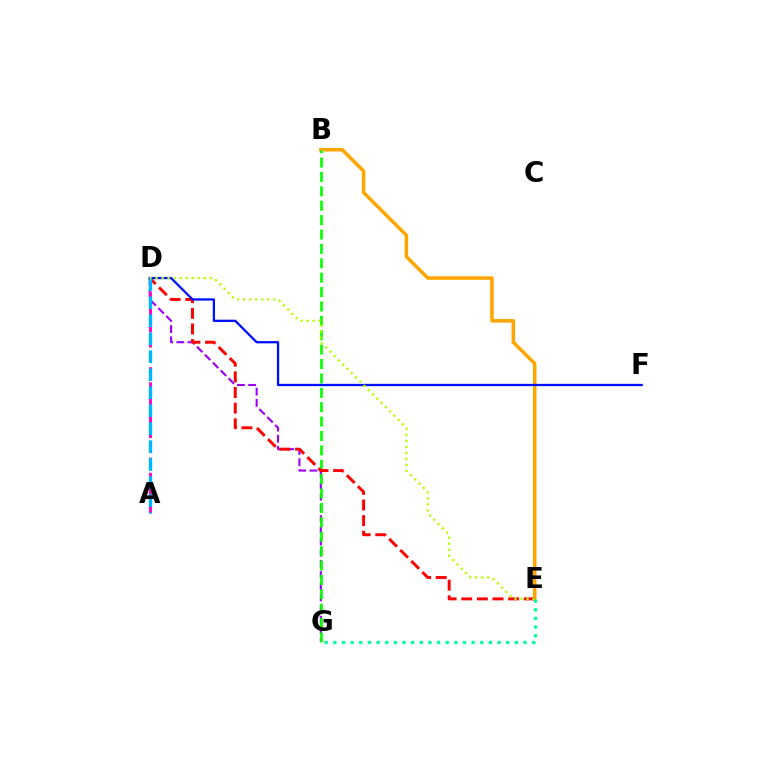{('B', 'E'): [{'color': '#ffa500', 'line_style': 'solid', 'thickness': 2.54}], ('E', 'G'): [{'color': '#00ff9d', 'line_style': 'dotted', 'thickness': 2.35}], ('D', 'G'): [{'color': '#9b00ff', 'line_style': 'dashed', 'thickness': 1.52}], ('B', 'G'): [{'color': '#08ff00', 'line_style': 'dashed', 'thickness': 1.96}], ('A', 'D'): [{'color': '#ff00bd', 'line_style': 'dashed', 'thickness': 2.05}, {'color': '#00b5ff', 'line_style': 'dashed', 'thickness': 2.44}], ('D', 'E'): [{'color': '#ff0000', 'line_style': 'dashed', 'thickness': 2.12}, {'color': '#b3ff00', 'line_style': 'dotted', 'thickness': 1.64}], ('D', 'F'): [{'color': '#0010ff', 'line_style': 'solid', 'thickness': 1.65}]}